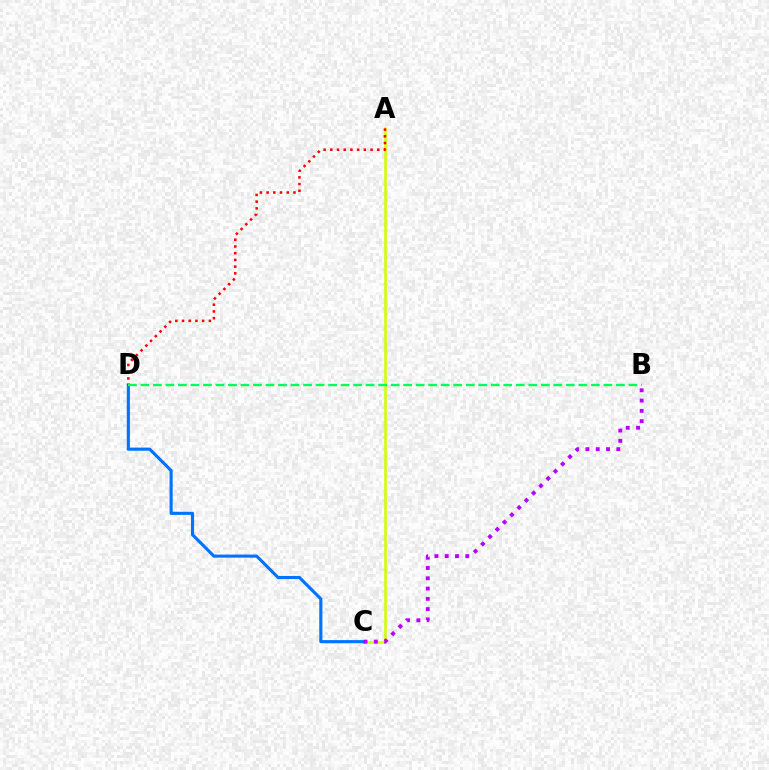{('A', 'C'): [{'color': '#d1ff00', 'line_style': 'solid', 'thickness': 1.87}], ('C', 'D'): [{'color': '#0074ff', 'line_style': 'solid', 'thickness': 2.24}], ('A', 'D'): [{'color': '#ff0000', 'line_style': 'dotted', 'thickness': 1.82}], ('B', 'D'): [{'color': '#00ff5c', 'line_style': 'dashed', 'thickness': 1.7}], ('B', 'C'): [{'color': '#b900ff', 'line_style': 'dotted', 'thickness': 2.79}]}